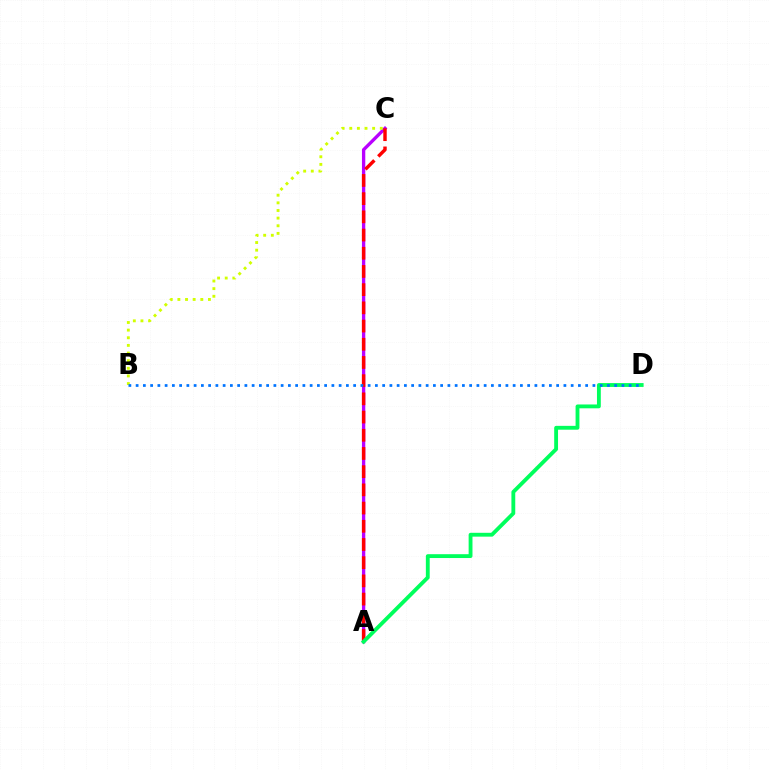{('A', 'C'): [{'color': '#b900ff', 'line_style': 'solid', 'thickness': 2.4}, {'color': '#ff0000', 'line_style': 'dashed', 'thickness': 2.47}], ('A', 'D'): [{'color': '#00ff5c', 'line_style': 'solid', 'thickness': 2.77}], ('B', 'C'): [{'color': '#d1ff00', 'line_style': 'dotted', 'thickness': 2.07}], ('B', 'D'): [{'color': '#0074ff', 'line_style': 'dotted', 'thickness': 1.97}]}